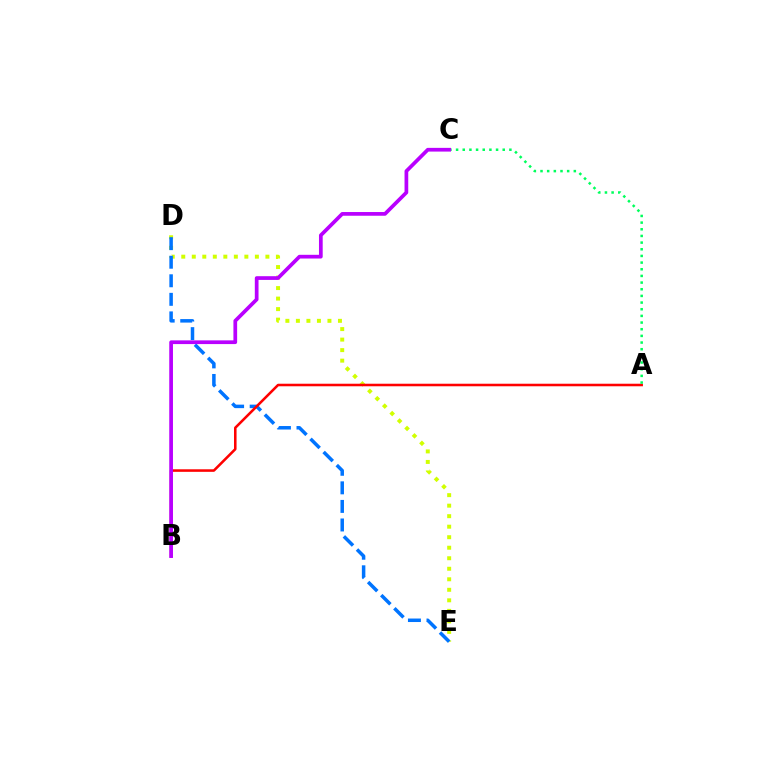{('D', 'E'): [{'color': '#d1ff00', 'line_style': 'dotted', 'thickness': 2.86}, {'color': '#0074ff', 'line_style': 'dashed', 'thickness': 2.52}], ('A', 'B'): [{'color': '#ff0000', 'line_style': 'solid', 'thickness': 1.84}], ('A', 'C'): [{'color': '#00ff5c', 'line_style': 'dotted', 'thickness': 1.81}], ('B', 'C'): [{'color': '#b900ff', 'line_style': 'solid', 'thickness': 2.68}]}